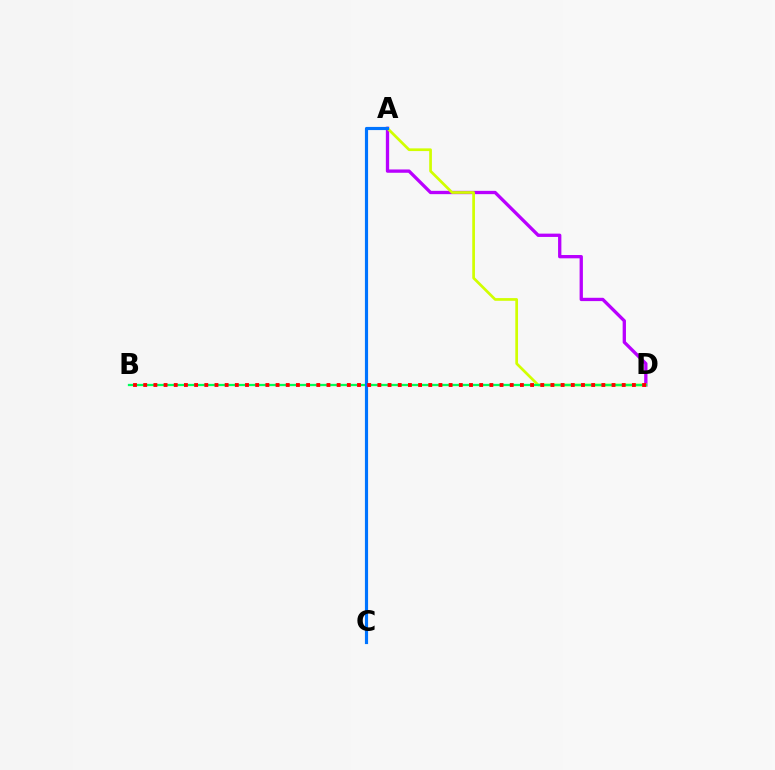{('A', 'D'): [{'color': '#b900ff', 'line_style': 'solid', 'thickness': 2.38}, {'color': '#d1ff00', 'line_style': 'solid', 'thickness': 1.95}], ('B', 'D'): [{'color': '#00ff5c', 'line_style': 'solid', 'thickness': 1.64}, {'color': '#ff0000', 'line_style': 'dotted', 'thickness': 2.77}], ('A', 'C'): [{'color': '#0074ff', 'line_style': 'solid', 'thickness': 2.27}]}